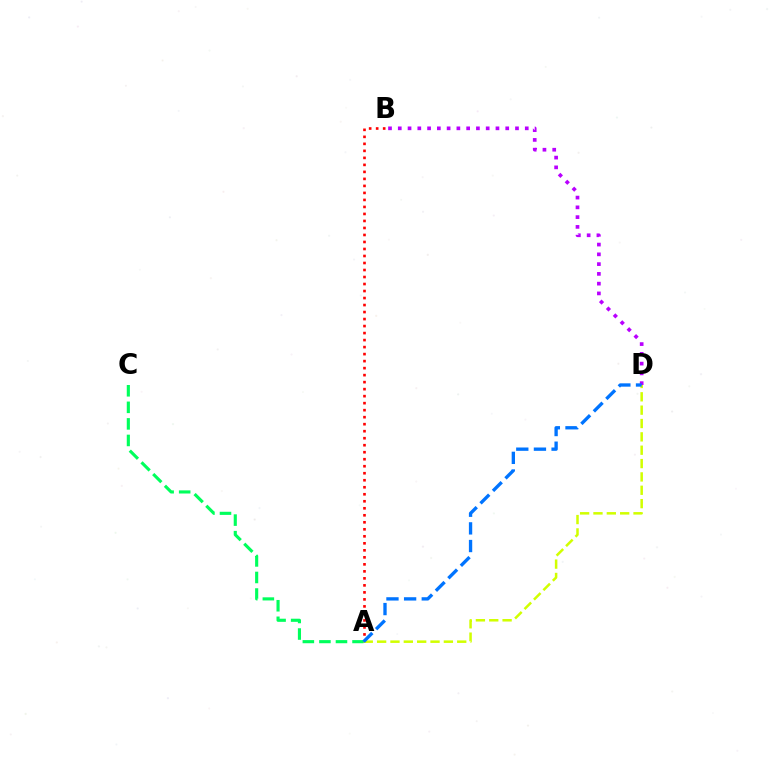{('A', 'B'): [{'color': '#ff0000', 'line_style': 'dotted', 'thickness': 1.9}], ('B', 'D'): [{'color': '#b900ff', 'line_style': 'dotted', 'thickness': 2.65}], ('A', 'D'): [{'color': '#d1ff00', 'line_style': 'dashed', 'thickness': 1.81}, {'color': '#0074ff', 'line_style': 'dashed', 'thickness': 2.4}], ('A', 'C'): [{'color': '#00ff5c', 'line_style': 'dashed', 'thickness': 2.25}]}